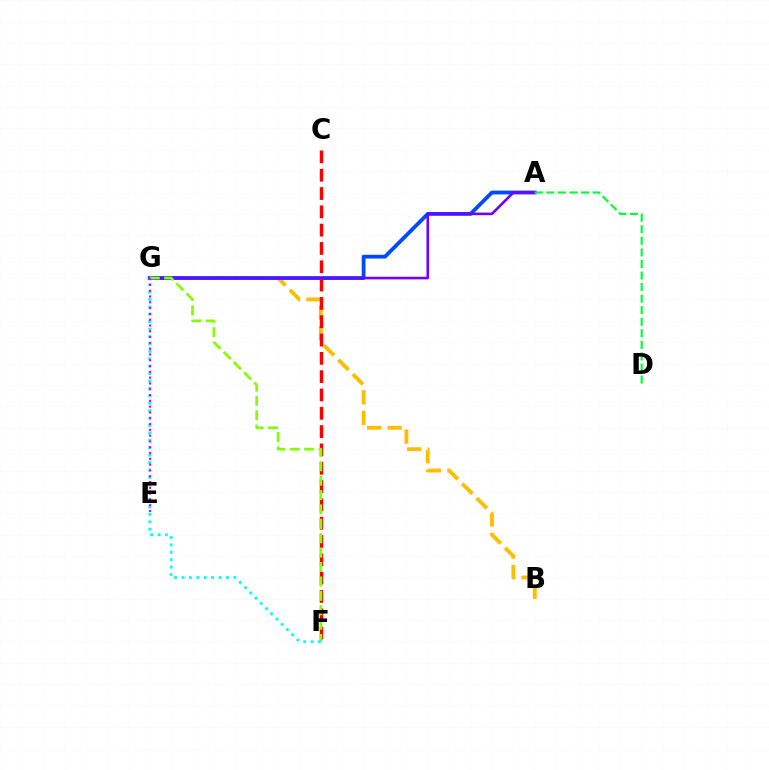{('B', 'G'): [{'color': '#ffbd00', 'line_style': 'dashed', 'thickness': 2.78}], ('A', 'G'): [{'color': '#004bff', 'line_style': 'solid', 'thickness': 2.74}, {'color': '#7200ff', 'line_style': 'solid', 'thickness': 1.88}], ('C', 'F'): [{'color': '#ff0000', 'line_style': 'dashed', 'thickness': 2.49}], ('F', 'G'): [{'color': '#84ff00', 'line_style': 'dashed', 'thickness': 1.96}, {'color': '#00fff6', 'line_style': 'dotted', 'thickness': 2.01}], ('E', 'G'): [{'color': '#ff00cf', 'line_style': 'dotted', 'thickness': 1.58}], ('A', 'D'): [{'color': '#00ff39', 'line_style': 'dashed', 'thickness': 1.57}]}